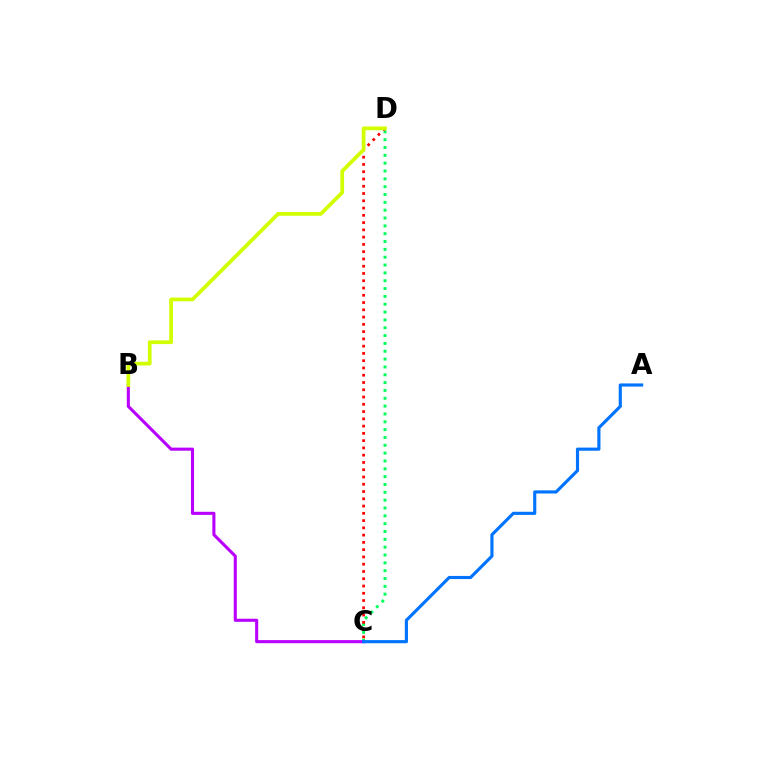{('C', 'D'): [{'color': '#00ff5c', 'line_style': 'dotted', 'thickness': 2.13}, {'color': '#ff0000', 'line_style': 'dotted', 'thickness': 1.97}], ('B', 'C'): [{'color': '#b900ff', 'line_style': 'solid', 'thickness': 2.22}], ('B', 'D'): [{'color': '#d1ff00', 'line_style': 'solid', 'thickness': 2.69}], ('A', 'C'): [{'color': '#0074ff', 'line_style': 'solid', 'thickness': 2.26}]}